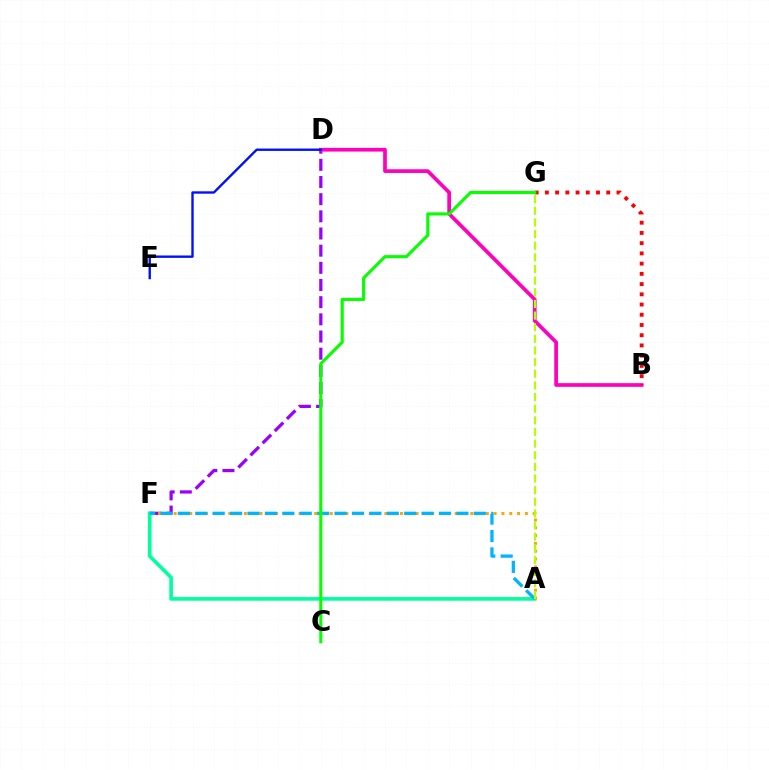{('D', 'F'): [{'color': '#9b00ff', 'line_style': 'dashed', 'thickness': 2.33}], ('A', 'F'): [{'color': '#00ff9d', 'line_style': 'solid', 'thickness': 2.63}, {'color': '#ffa500', 'line_style': 'dotted', 'thickness': 2.12}, {'color': '#00b5ff', 'line_style': 'dashed', 'thickness': 2.36}], ('B', 'D'): [{'color': '#ff00bd', 'line_style': 'solid', 'thickness': 2.67}], ('B', 'G'): [{'color': '#ff0000', 'line_style': 'dotted', 'thickness': 2.78}], ('D', 'E'): [{'color': '#0010ff', 'line_style': 'solid', 'thickness': 1.71}], ('A', 'G'): [{'color': '#b3ff00', 'line_style': 'dashed', 'thickness': 1.58}], ('C', 'G'): [{'color': '#08ff00', 'line_style': 'solid', 'thickness': 2.24}]}